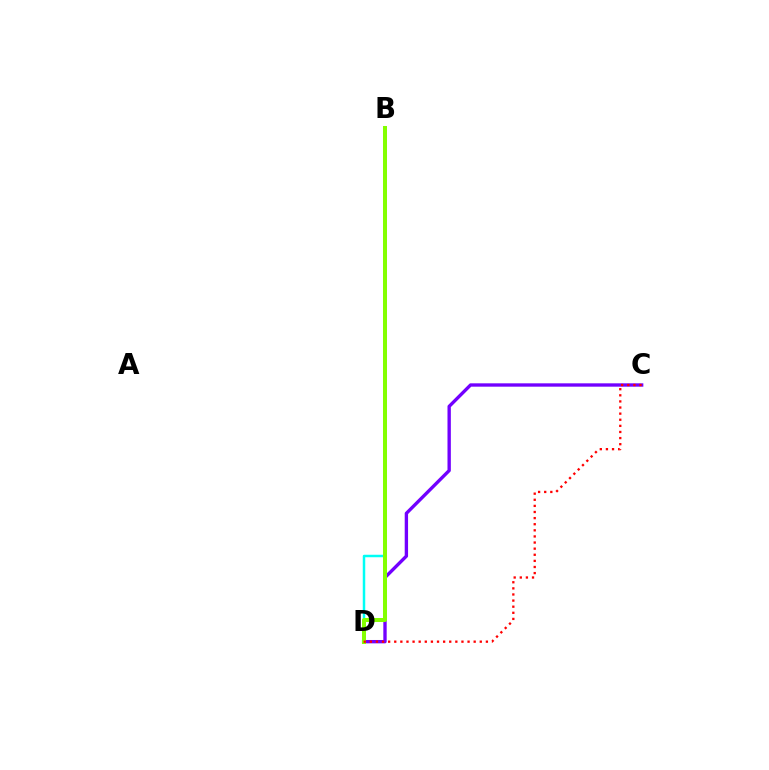{('C', 'D'): [{'color': '#7200ff', 'line_style': 'solid', 'thickness': 2.42}, {'color': '#ff0000', 'line_style': 'dotted', 'thickness': 1.66}], ('B', 'D'): [{'color': '#00fff6', 'line_style': 'solid', 'thickness': 1.79}, {'color': '#84ff00', 'line_style': 'solid', 'thickness': 2.89}]}